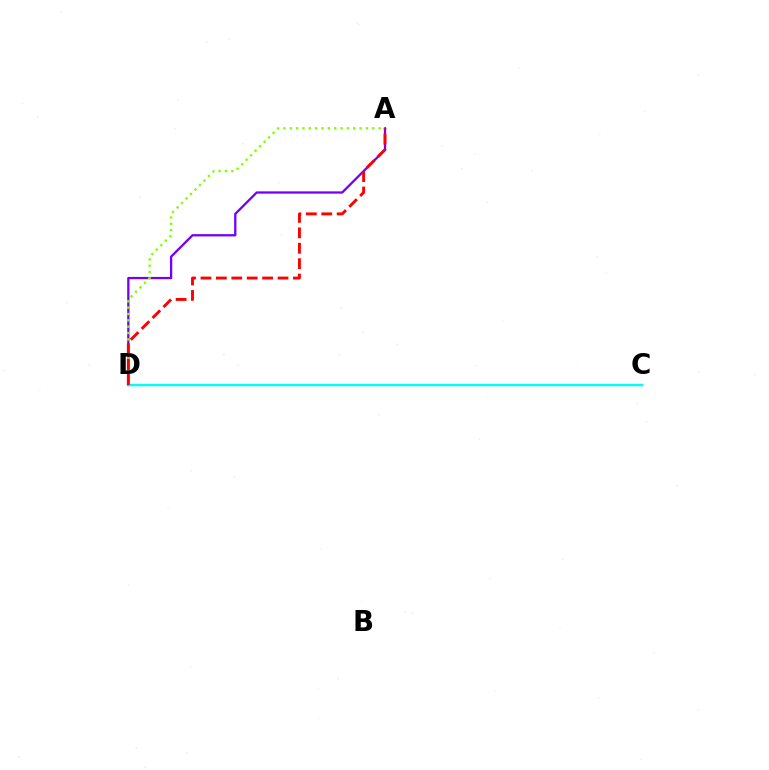{('A', 'D'): [{'color': '#7200ff', 'line_style': 'solid', 'thickness': 1.64}, {'color': '#84ff00', 'line_style': 'dotted', 'thickness': 1.72}, {'color': '#ff0000', 'line_style': 'dashed', 'thickness': 2.09}], ('C', 'D'): [{'color': '#00fff6', 'line_style': 'solid', 'thickness': 1.78}]}